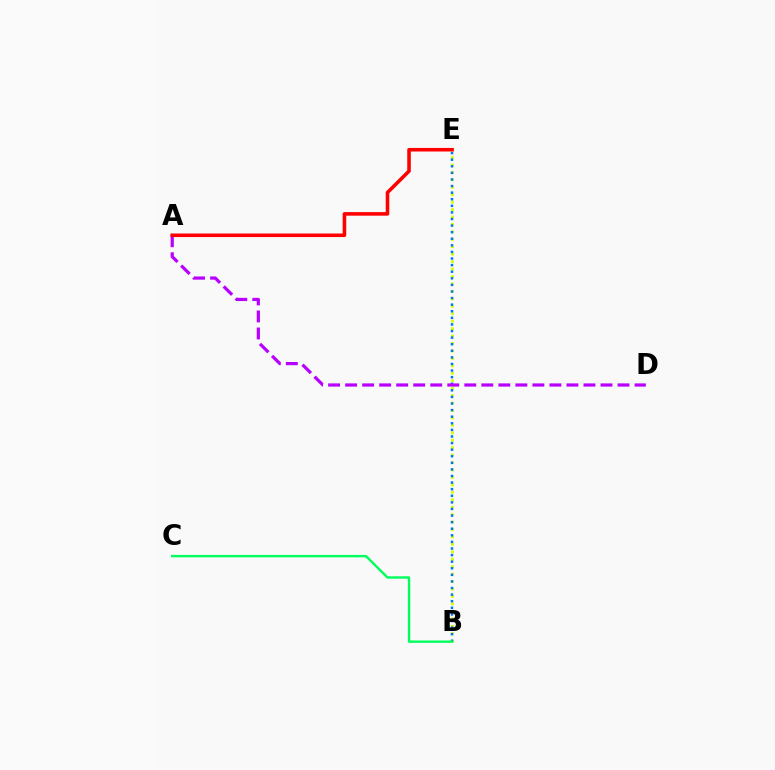{('B', 'E'): [{'color': '#d1ff00', 'line_style': 'dotted', 'thickness': 2.02}, {'color': '#0074ff', 'line_style': 'dotted', 'thickness': 1.79}], ('A', 'D'): [{'color': '#b900ff', 'line_style': 'dashed', 'thickness': 2.31}], ('B', 'C'): [{'color': '#00ff5c', 'line_style': 'solid', 'thickness': 1.72}], ('A', 'E'): [{'color': '#ff0000', 'line_style': 'solid', 'thickness': 2.57}]}